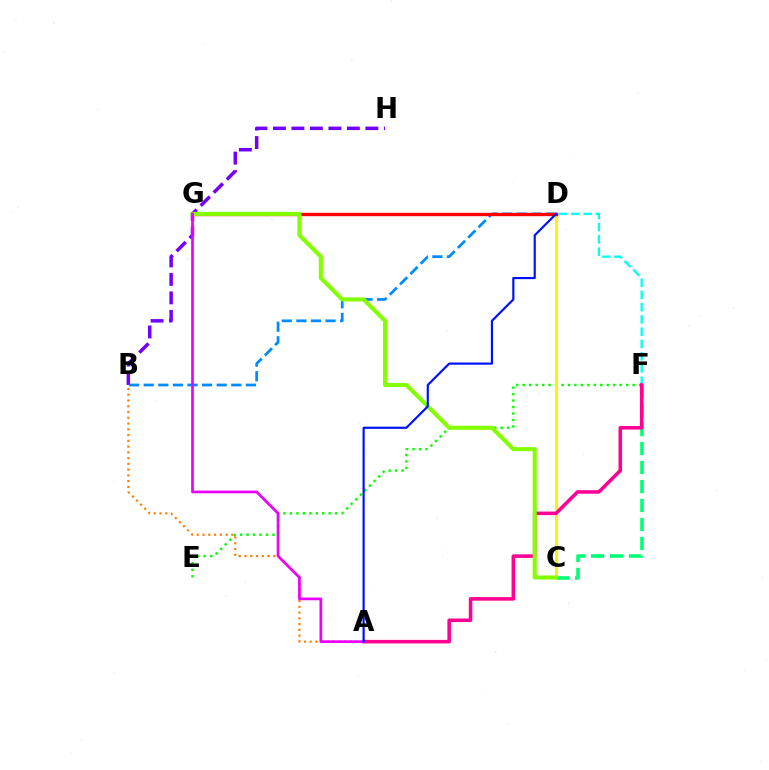{('D', 'F'): [{'color': '#00fff6', 'line_style': 'dashed', 'thickness': 1.67}], ('E', 'F'): [{'color': '#08ff00', 'line_style': 'dotted', 'thickness': 1.76}], ('C', 'F'): [{'color': '#00ff74', 'line_style': 'dashed', 'thickness': 2.58}], ('C', 'D'): [{'color': '#fcf500', 'line_style': 'solid', 'thickness': 2.16}], ('B', 'H'): [{'color': '#7200ff', 'line_style': 'dashed', 'thickness': 2.51}], ('A', 'F'): [{'color': '#ff0094', 'line_style': 'solid', 'thickness': 2.56}], ('B', 'D'): [{'color': '#008cff', 'line_style': 'dashed', 'thickness': 1.98}], ('A', 'B'): [{'color': '#ff7c00', 'line_style': 'dotted', 'thickness': 1.57}], ('D', 'G'): [{'color': '#ff0000', 'line_style': 'solid', 'thickness': 2.41}], ('C', 'G'): [{'color': '#84ff00', 'line_style': 'solid', 'thickness': 2.95}], ('A', 'G'): [{'color': '#ee00ff', 'line_style': 'solid', 'thickness': 1.95}], ('A', 'D'): [{'color': '#0010ff', 'line_style': 'solid', 'thickness': 1.57}]}